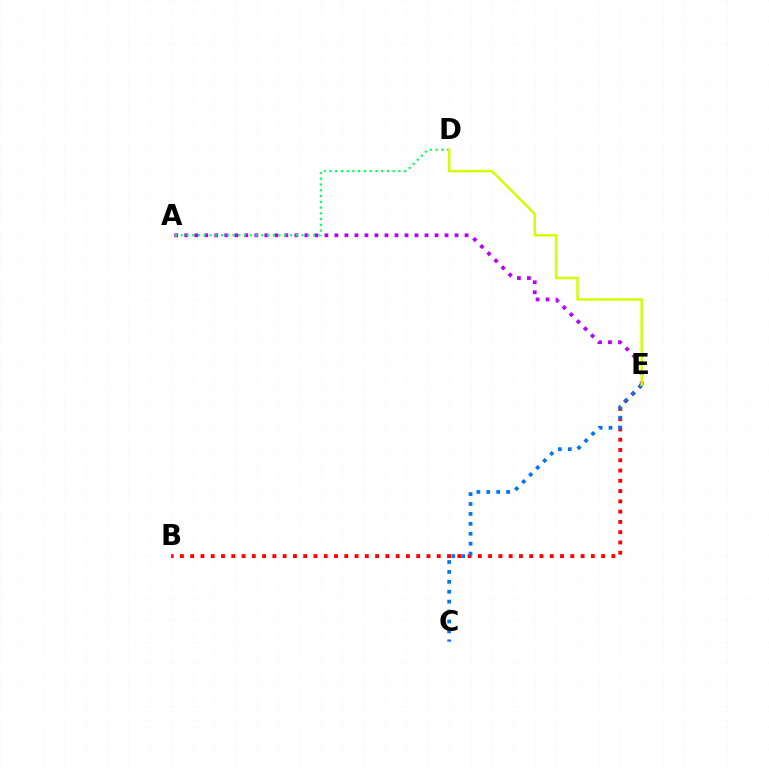{('A', 'E'): [{'color': '#b900ff', 'line_style': 'dotted', 'thickness': 2.72}], ('A', 'D'): [{'color': '#00ff5c', 'line_style': 'dotted', 'thickness': 1.56}], ('B', 'E'): [{'color': '#ff0000', 'line_style': 'dotted', 'thickness': 2.79}], ('C', 'E'): [{'color': '#0074ff', 'line_style': 'dotted', 'thickness': 2.7}], ('D', 'E'): [{'color': '#d1ff00', 'line_style': 'solid', 'thickness': 1.77}]}